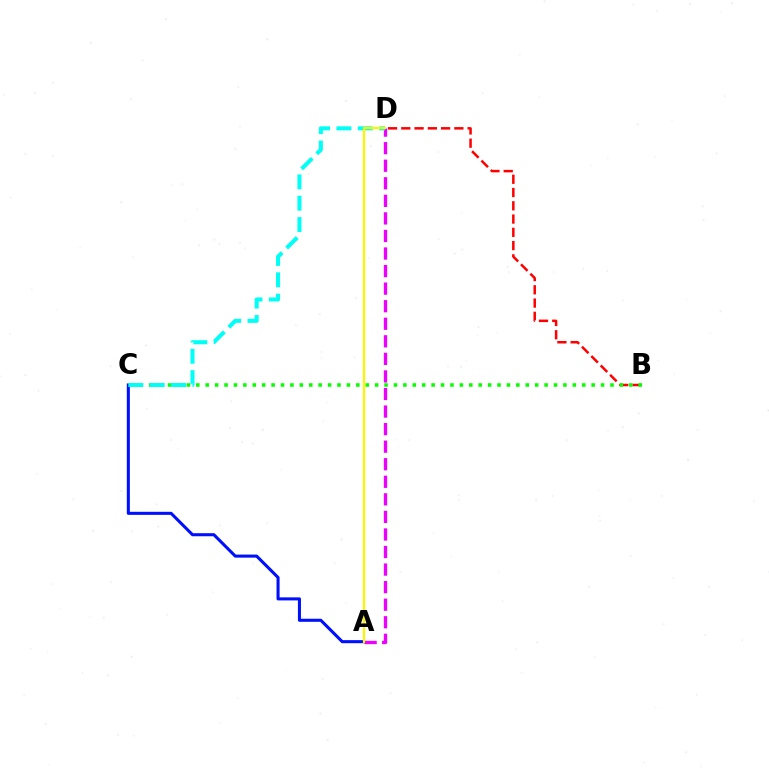{('B', 'D'): [{'color': '#ff0000', 'line_style': 'dashed', 'thickness': 1.8}], ('B', 'C'): [{'color': '#08ff00', 'line_style': 'dotted', 'thickness': 2.56}], ('A', 'D'): [{'color': '#ee00ff', 'line_style': 'dashed', 'thickness': 2.39}, {'color': '#fcf500', 'line_style': 'solid', 'thickness': 1.62}], ('A', 'C'): [{'color': '#0010ff', 'line_style': 'solid', 'thickness': 2.2}], ('C', 'D'): [{'color': '#00fff6', 'line_style': 'dashed', 'thickness': 2.9}]}